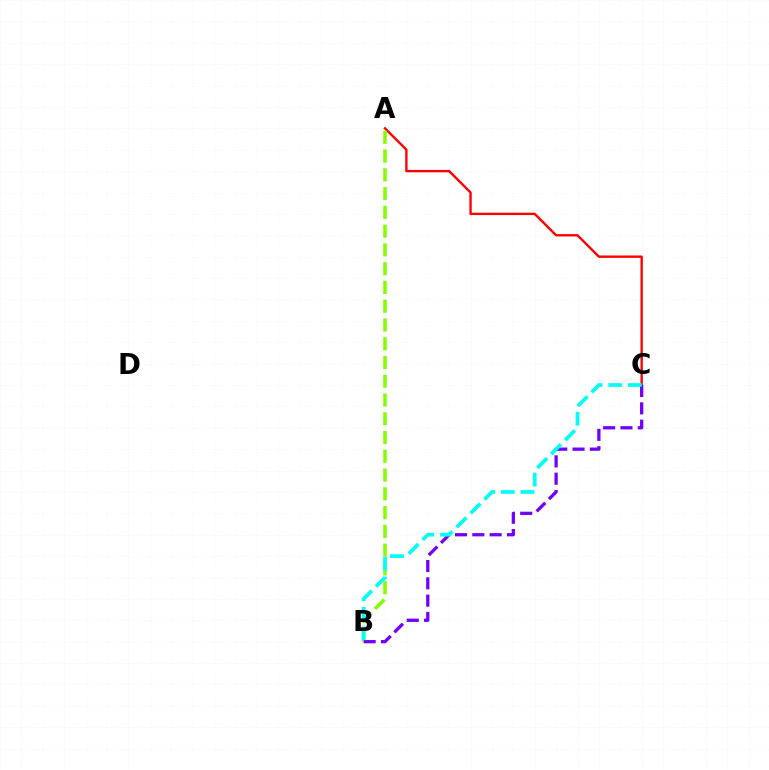{('A', 'C'): [{'color': '#ff0000', 'line_style': 'solid', 'thickness': 1.7}], ('A', 'B'): [{'color': '#84ff00', 'line_style': 'dashed', 'thickness': 2.55}], ('B', 'C'): [{'color': '#7200ff', 'line_style': 'dashed', 'thickness': 2.35}, {'color': '#00fff6', 'line_style': 'dashed', 'thickness': 2.67}]}